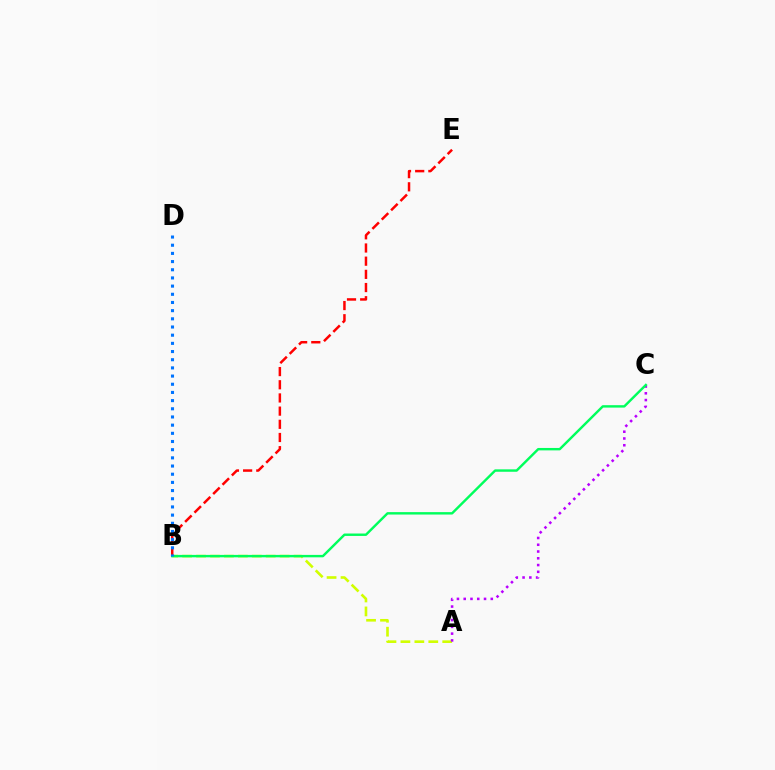{('A', 'B'): [{'color': '#d1ff00', 'line_style': 'dashed', 'thickness': 1.89}], ('A', 'C'): [{'color': '#b900ff', 'line_style': 'dotted', 'thickness': 1.84}], ('B', 'E'): [{'color': '#ff0000', 'line_style': 'dashed', 'thickness': 1.79}], ('B', 'C'): [{'color': '#00ff5c', 'line_style': 'solid', 'thickness': 1.74}], ('B', 'D'): [{'color': '#0074ff', 'line_style': 'dotted', 'thickness': 2.22}]}